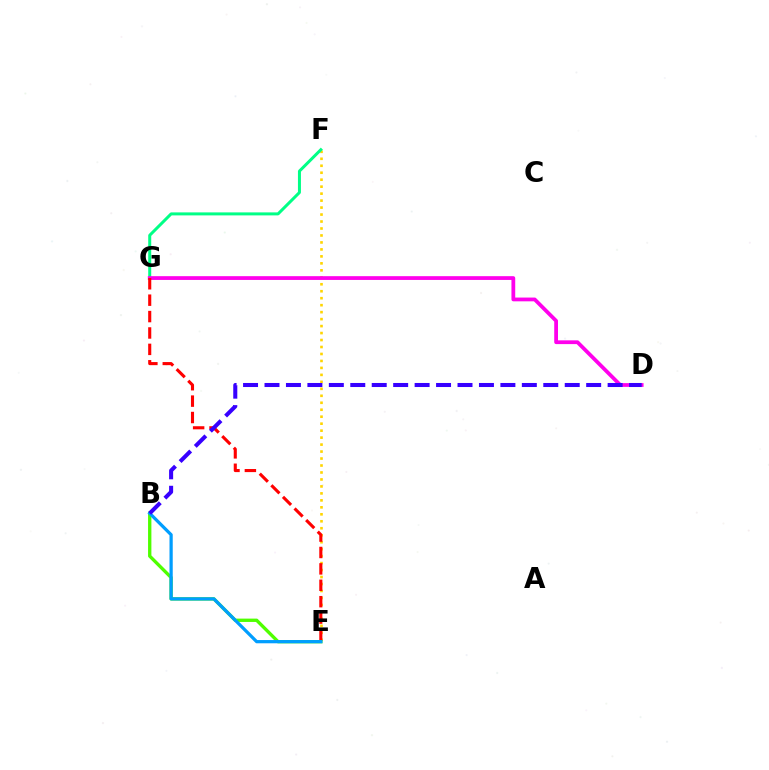{('E', 'F'): [{'color': '#ffd500', 'line_style': 'dotted', 'thickness': 1.89}], ('B', 'E'): [{'color': '#4fff00', 'line_style': 'solid', 'thickness': 2.4}, {'color': '#009eff', 'line_style': 'solid', 'thickness': 2.33}], ('F', 'G'): [{'color': '#00ff86', 'line_style': 'solid', 'thickness': 2.16}], ('D', 'G'): [{'color': '#ff00ed', 'line_style': 'solid', 'thickness': 2.72}], ('E', 'G'): [{'color': '#ff0000', 'line_style': 'dashed', 'thickness': 2.23}], ('B', 'D'): [{'color': '#3700ff', 'line_style': 'dashed', 'thickness': 2.91}]}